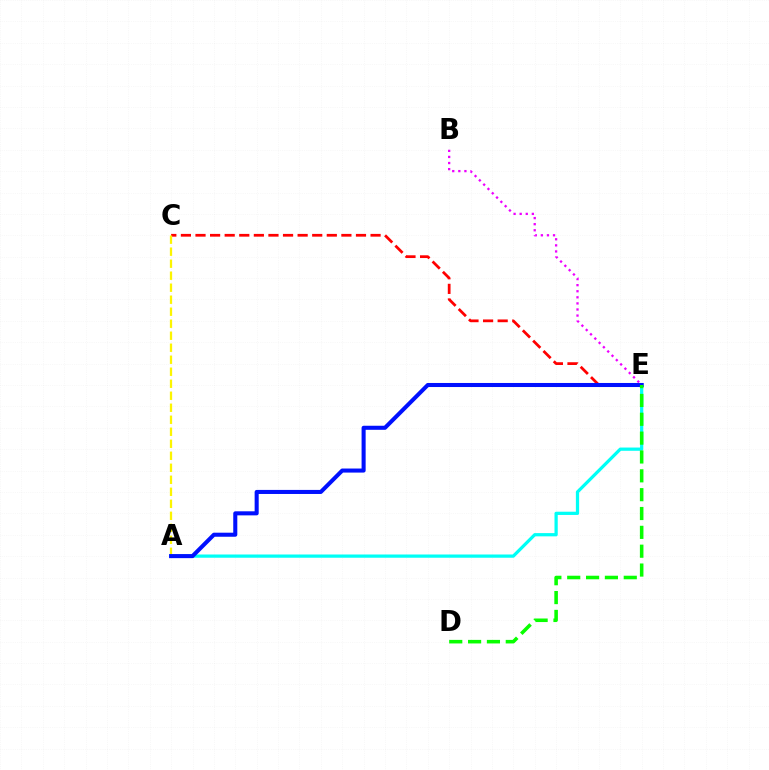{('C', 'E'): [{'color': '#ff0000', 'line_style': 'dashed', 'thickness': 1.98}], ('A', 'C'): [{'color': '#fcf500', 'line_style': 'dashed', 'thickness': 1.63}], ('A', 'E'): [{'color': '#00fff6', 'line_style': 'solid', 'thickness': 2.33}, {'color': '#0010ff', 'line_style': 'solid', 'thickness': 2.92}], ('B', 'E'): [{'color': '#ee00ff', 'line_style': 'dotted', 'thickness': 1.65}], ('D', 'E'): [{'color': '#08ff00', 'line_style': 'dashed', 'thickness': 2.56}]}